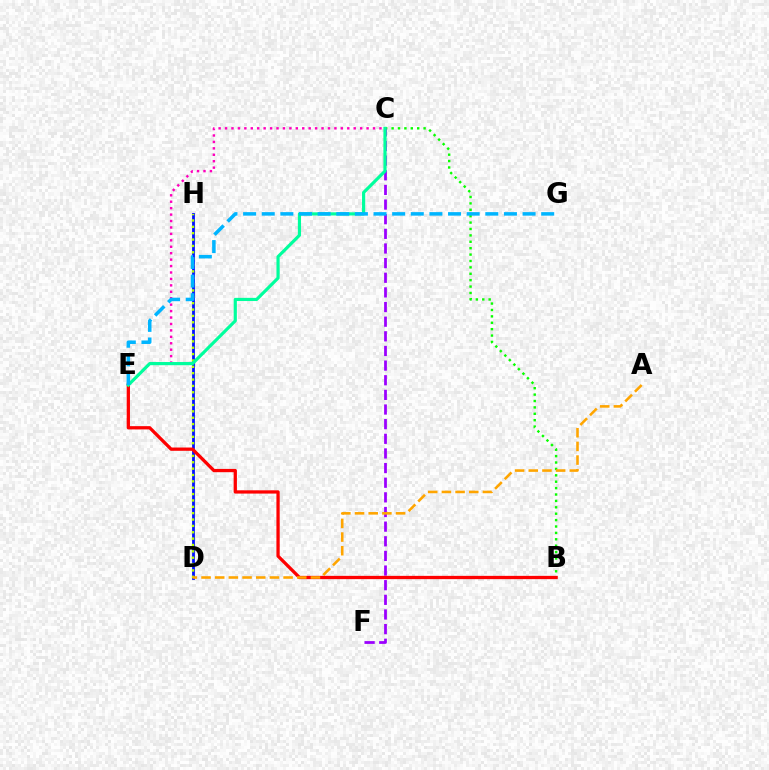{('D', 'H'): [{'color': '#0010ff', 'line_style': 'solid', 'thickness': 2.0}, {'color': '#b3ff00', 'line_style': 'dotted', 'thickness': 1.73}], ('B', 'C'): [{'color': '#08ff00', 'line_style': 'dotted', 'thickness': 1.74}], ('C', 'F'): [{'color': '#9b00ff', 'line_style': 'dashed', 'thickness': 1.99}], ('C', 'E'): [{'color': '#ff00bd', 'line_style': 'dotted', 'thickness': 1.75}, {'color': '#00ff9d', 'line_style': 'solid', 'thickness': 2.28}], ('B', 'E'): [{'color': '#ff0000', 'line_style': 'solid', 'thickness': 2.36}], ('A', 'D'): [{'color': '#ffa500', 'line_style': 'dashed', 'thickness': 1.86}], ('E', 'G'): [{'color': '#00b5ff', 'line_style': 'dashed', 'thickness': 2.53}]}